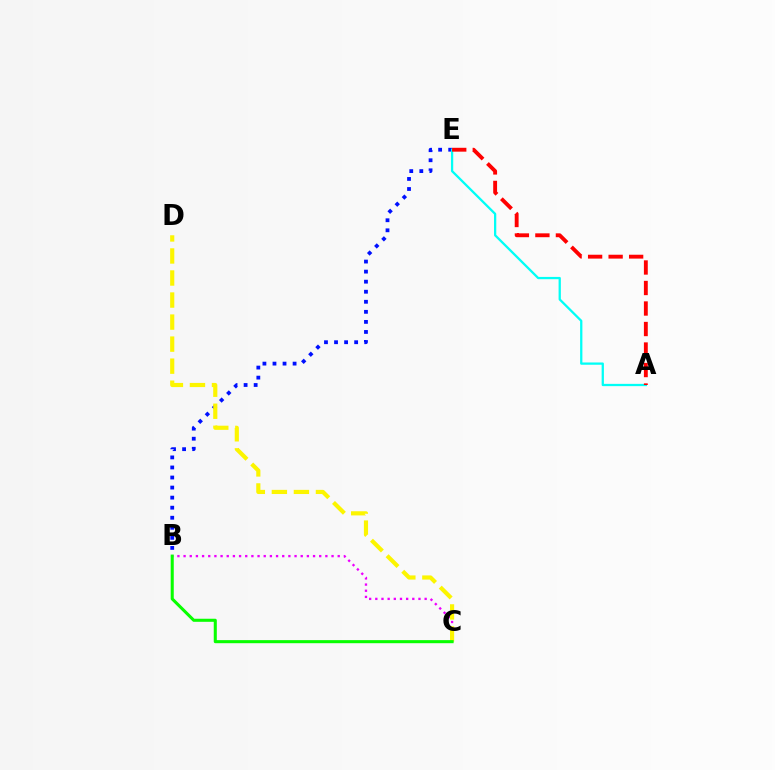{('B', 'C'): [{'color': '#ee00ff', 'line_style': 'dotted', 'thickness': 1.68}, {'color': '#08ff00', 'line_style': 'solid', 'thickness': 2.21}], ('B', 'E'): [{'color': '#0010ff', 'line_style': 'dotted', 'thickness': 2.73}], ('C', 'D'): [{'color': '#fcf500', 'line_style': 'dashed', 'thickness': 2.99}], ('A', 'E'): [{'color': '#00fff6', 'line_style': 'solid', 'thickness': 1.64}, {'color': '#ff0000', 'line_style': 'dashed', 'thickness': 2.79}]}